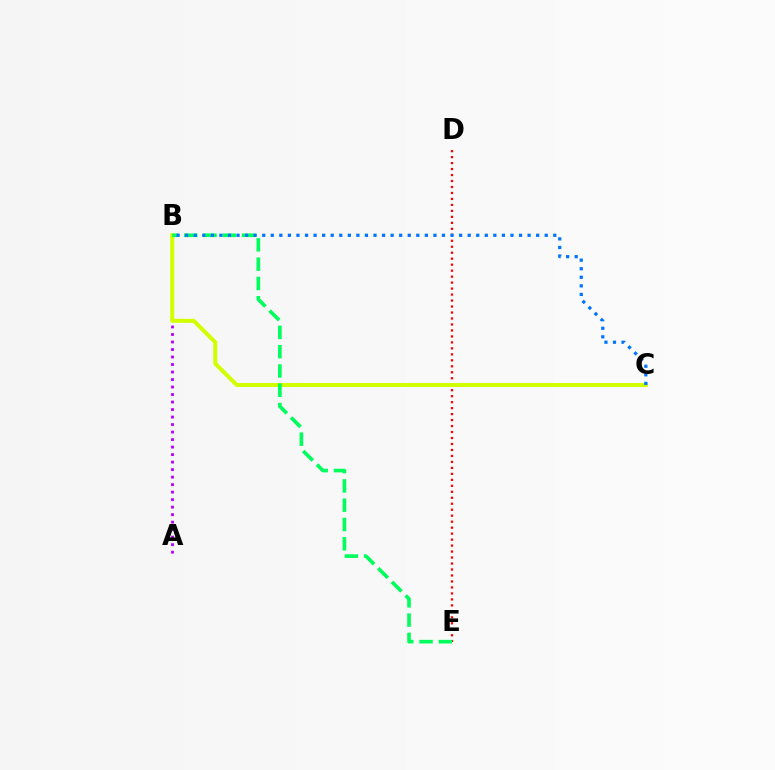{('A', 'B'): [{'color': '#b900ff', 'line_style': 'dotted', 'thickness': 2.04}], ('D', 'E'): [{'color': '#ff0000', 'line_style': 'dotted', 'thickness': 1.62}], ('B', 'C'): [{'color': '#d1ff00', 'line_style': 'solid', 'thickness': 2.89}, {'color': '#0074ff', 'line_style': 'dotted', 'thickness': 2.33}], ('B', 'E'): [{'color': '#00ff5c', 'line_style': 'dashed', 'thickness': 2.62}]}